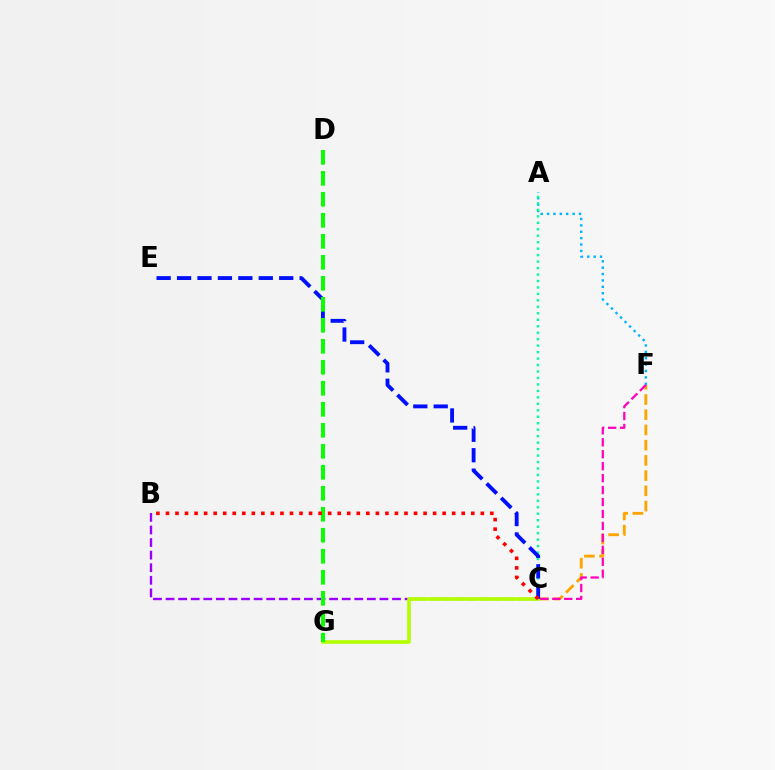{('A', 'F'): [{'color': '#00b5ff', 'line_style': 'dotted', 'thickness': 1.73}], ('A', 'C'): [{'color': '#00ff9d', 'line_style': 'dotted', 'thickness': 1.76}], ('C', 'F'): [{'color': '#ffa500', 'line_style': 'dashed', 'thickness': 2.07}, {'color': '#ff00bd', 'line_style': 'dashed', 'thickness': 1.62}], ('B', 'C'): [{'color': '#9b00ff', 'line_style': 'dashed', 'thickness': 1.71}, {'color': '#ff0000', 'line_style': 'dotted', 'thickness': 2.59}], ('C', 'G'): [{'color': '#b3ff00', 'line_style': 'solid', 'thickness': 2.63}], ('C', 'E'): [{'color': '#0010ff', 'line_style': 'dashed', 'thickness': 2.78}], ('D', 'G'): [{'color': '#08ff00', 'line_style': 'dashed', 'thickness': 2.85}]}